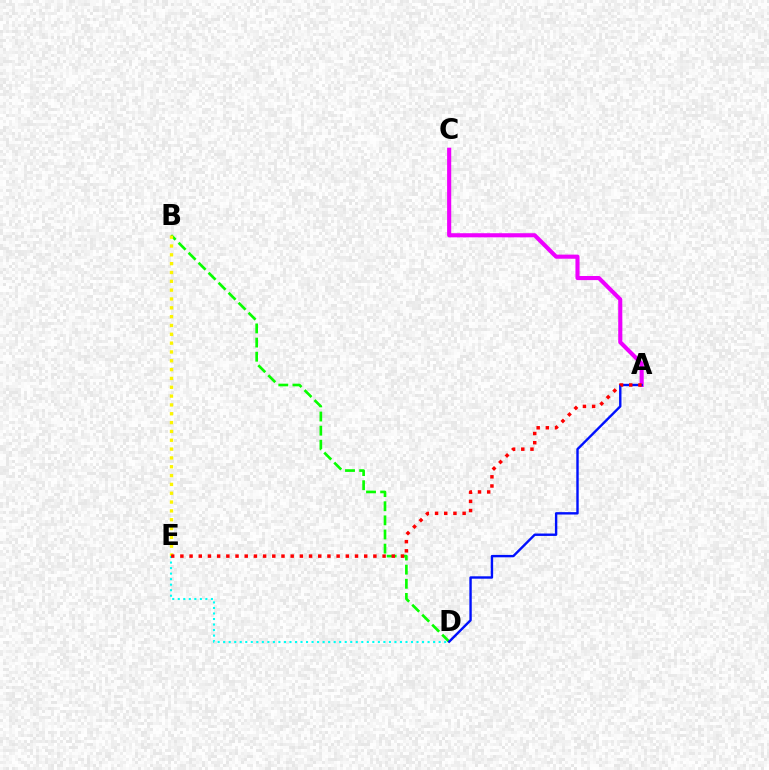{('B', 'D'): [{'color': '#08ff00', 'line_style': 'dashed', 'thickness': 1.92}], ('A', 'C'): [{'color': '#ee00ff', 'line_style': 'solid', 'thickness': 2.96}], ('B', 'E'): [{'color': '#fcf500', 'line_style': 'dotted', 'thickness': 2.4}], ('A', 'D'): [{'color': '#0010ff', 'line_style': 'solid', 'thickness': 1.72}], ('D', 'E'): [{'color': '#00fff6', 'line_style': 'dotted', 'thickness': 1.5}], ('A', 'E'): [{'color': '#ff0000', 'line_style': 'dotted', 'thickness': 2.5}]}